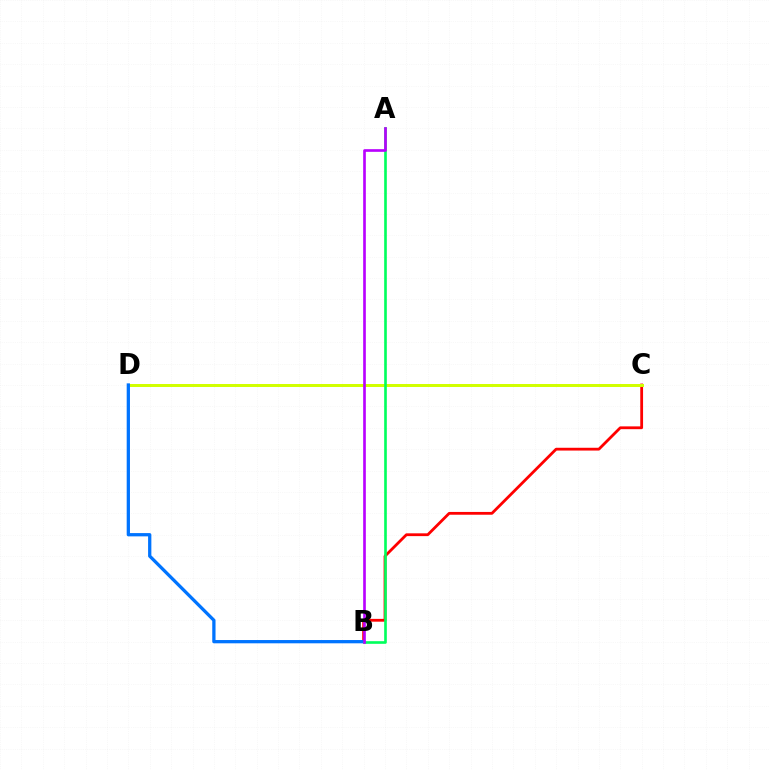{('B', 'C'): [{'color': '#ff0000', 'line_style': 'solid', 'thickness': 2.01}], ('C', 'D'): [{'color': '#d1ff00', 'line_style': 'solid', 'thickness': 2.15}], ('B', 'D'): [{'color': '#0074ff', 'line_style': 'solid', 'thickness': 2.36}], ('A', 'B'): [{'color': '#00ff5c', 'line_style': 'solid', 'thickness': 1.9}, {'color': '#b900ff', 'line_style': 'solid', 'thickness': 1.91}]}